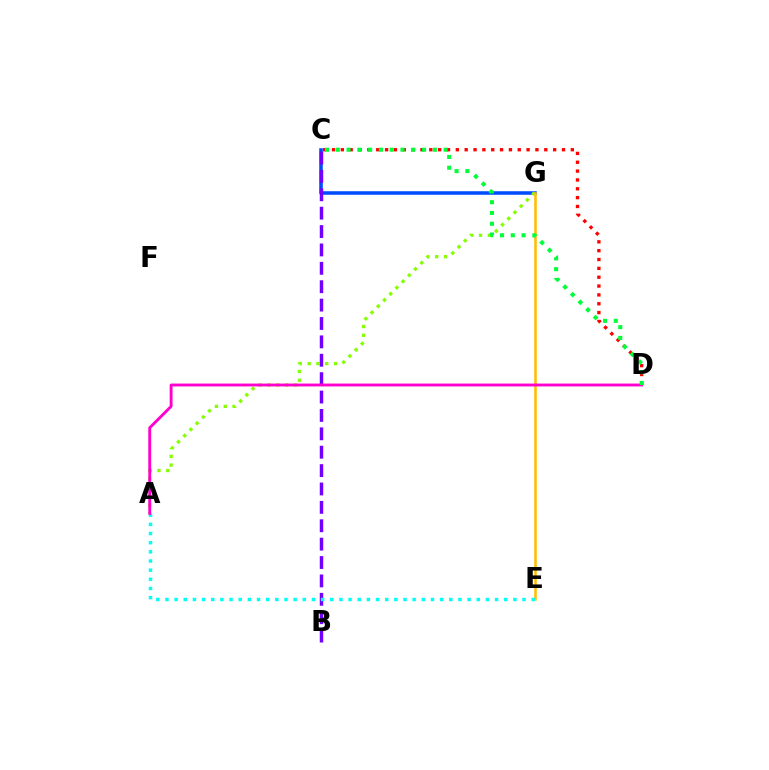{('C', 'G'): [{'color': '#004bff', 'line_style': 'solid', 'thickness': 2.54}], ('A', 'G'): [{'color': '#84ff00', 'line_style': 'dotted', 'thickness': 2.39}], ('C', 'D'): [{'color': '#ff0000', 'line_style': 'dotted', 'thickness': 2.4}, {'color': '#00ff39', 'line_style': 'dotted', 'thickness': 2.93}], ('B', 'C'): [{'color': '#7200ff', 'line_style': 'dashed', 'thickness': 2.5}], ('E', 'G'): [{'color': '#ffbd00', 'line_style': 'solid', 'thickness': 1.84}], ('A', 'E'): [{'color': '#00fff6', 'line_style': 'dotted', 'thickness': 2.49}], ('A', 'D'): [{'color': '#ff00cf', 'line_style': 'solid', 'thickness': 2.07}]}